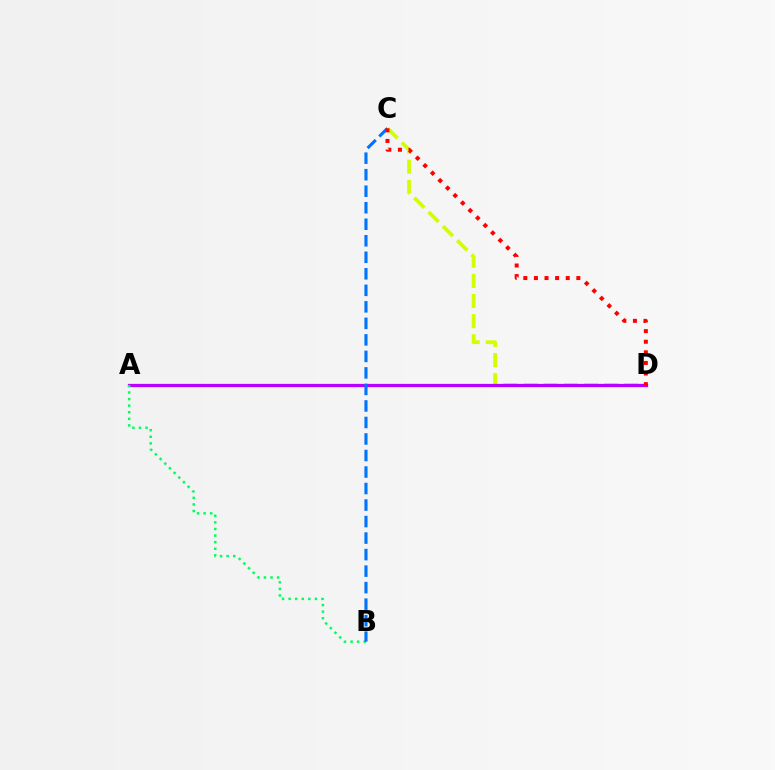{('C', 'D'): [{'color': '#d1ff00', 'line_style': 'dashed', 'thickness': 2.74}, {'color': '#ff0000', 'line_style': 'dotted', 'thickness': 2.88}], ('A', 'D'): [{'color': '#b900ff', 'line_style': 'solid', 'thickness': 2.35}], ('A', 'B'): [{'color': '#00ff5c', 'line_style': 'dotted', 'thickness': 1.79}], ('B', 'C'): [{'color': '#0074ff', 'line_style': 'dashed', 'thickness': 2.24}]}